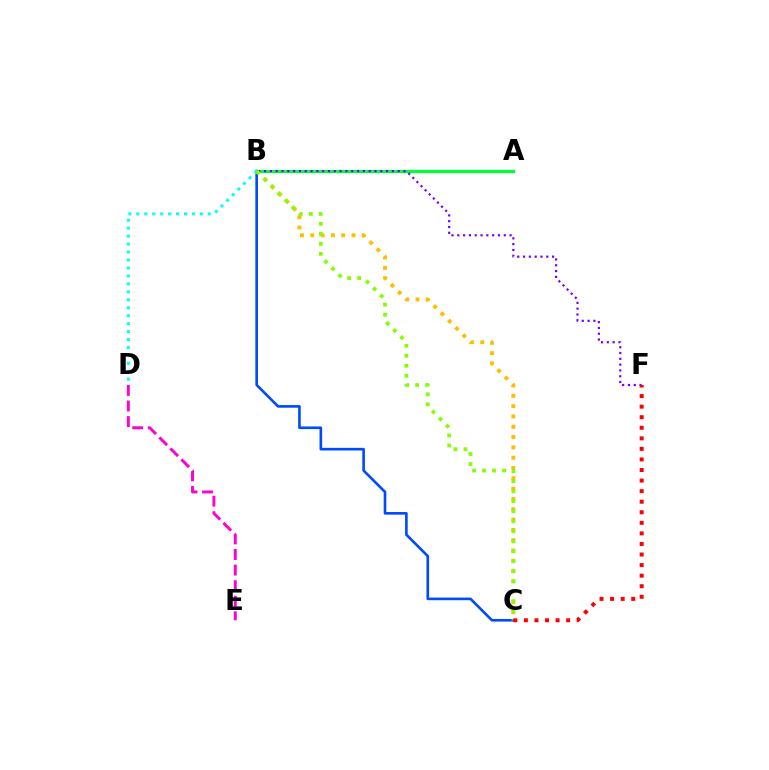{('D', 'E'): [{'color': '#ff00cf', 'line_style': 'dashed', 'thickness': 2.11}], ('B', 'C'): [{'color': '#ffbd00', 'line_style': 'dotted', 'thickness': 2.8}, {'color': '#004bff', 'line_style': 'solid', 'thickness': 1.9}, {'color': '#84ff00', 'line_style': 'dotted', 'thickness': 2.72}], ('A', 'B'): [{'color': '#00ff39', 'line_style': 'solid', 'thickness': 2.33}], ('B', 'D'): [{'color': '#00fff6', 'line_style': 'dotted', 'thickness': 2.16}], ('B', 'F'): [{'color': '#7200ff', 'line_style': 'dotted', 'thickness': 1.58}], ('C', 'F'): [{'color': '#ff0000', 'line_style': 'dotted', 'thickness': 2.87}]}